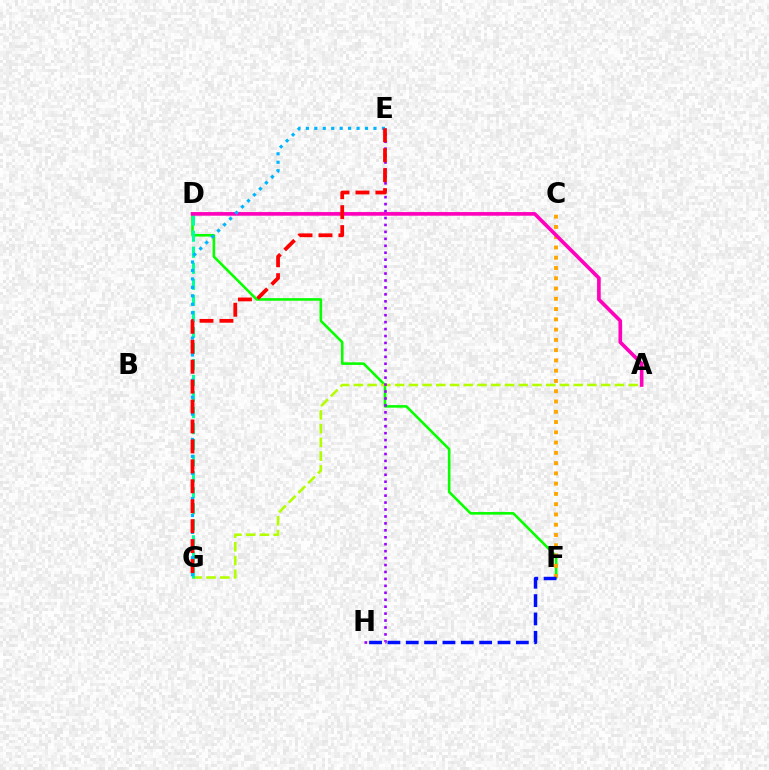{('D', 'F'): [{'color': '#08ff00', 'line_style': 'solid', 'thickness': 1.86}], ('A', 'G'): [{'color': '#b3ff00', 'line_style': 'dashed', 'thickness': 1.87}], ('C', 'F'): [{'color': '#ffa500', 'line_style': 'dotted', 'thickness': 2.79}], ('D', 'G'): [{'color': '#00ff9d', 'line_style': 'dashed', 'thickness': 2.18}], ('A', 'D'): [{'color': '#ff00bd', 'line_style': 'solid', 'thickness': 2.62}], ('E', 'H'): [{'color': '#9b00ff', 'line_style': 'dotted', 'thickness': 1.89}], ('F', 'H'): [{'color': '#0010ff', 'line_style': 'dashed', 'thickness': 2.49}], ('E', 'G'): [{'color': '#00b5ff', 'line_style': 'dotted', 'thickness': 2.3}, {'color': '#ff0000', 'line_style': 'dashed', 'thickness': 2.71}]}